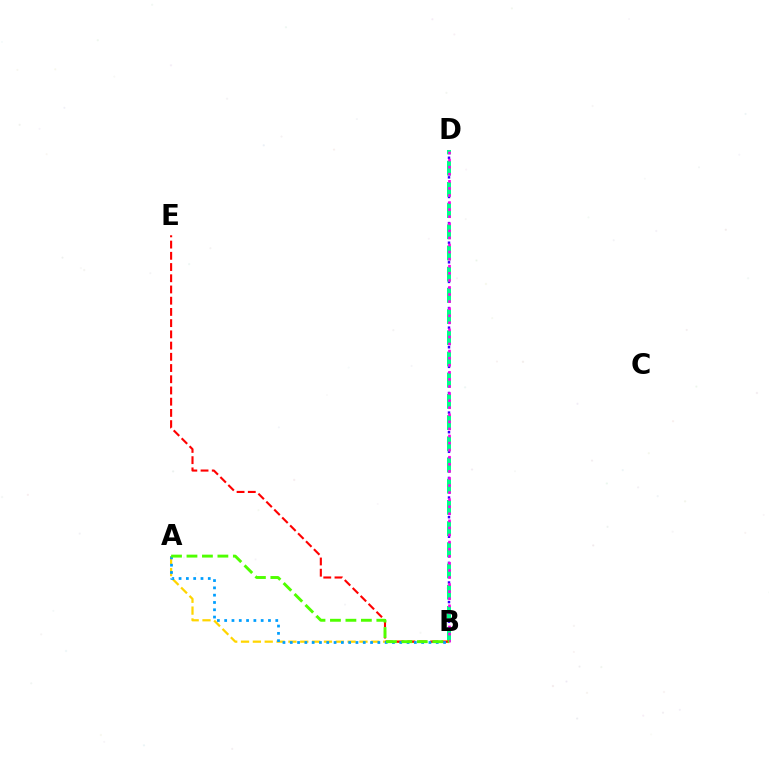{('B', 'D'): [{'color': '#3700ff', 'line_style': 'dotted', 'thickness': 1.78}, {'color': '#00ff86', 'line_style': 'dashed', 'thickness': 2.88}, {'color': '#ff00ed', 'line_style': 'dotted', 'thickness': 1.92}], ('A', 'B'): [{'color': '#ffd500', 'line_style': 'dashed', 'thickness': 1.61}, {'color': '#009eff', 'line_style': 'dotted', 'thickness': 1.98}, {'color': '#4fff00', 'line_style': 'dashed', 'thickness': 2.1}], ('B', 'E'): [{'color': '#ff0000', 'line_style': 'dashed', 'thickness': 1.52}]}